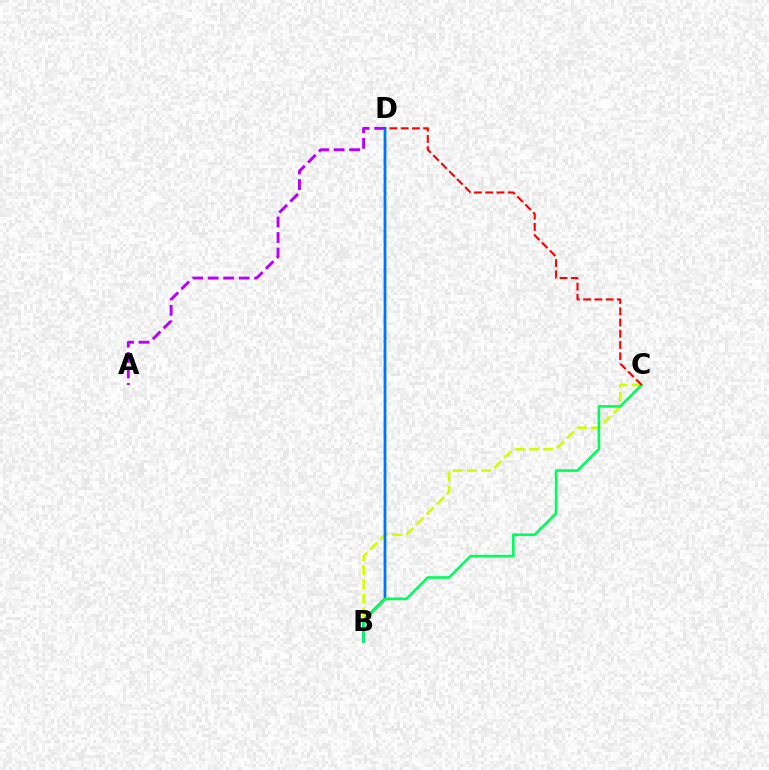{('B', 'C'): [{'color': '#d1ff00', 'line_style': 'dashed', 'thickness': 1.93}, {'color': '#00ff5c', 'line_style': 'solid', 'thickness': 1.91}], ('A', 'D'): [{'color': '#b900ff', 'line_style': 'dashed', 'thickness': 2.1}], ('B', 'D'): [{'color': '#0074ff', 'line_style': 'solid', 'thickness': 2.0}], ('C', 'D'): [{'color': '#ff0000', 'line_style': 'dashed', 'thickness': 1.53}]}